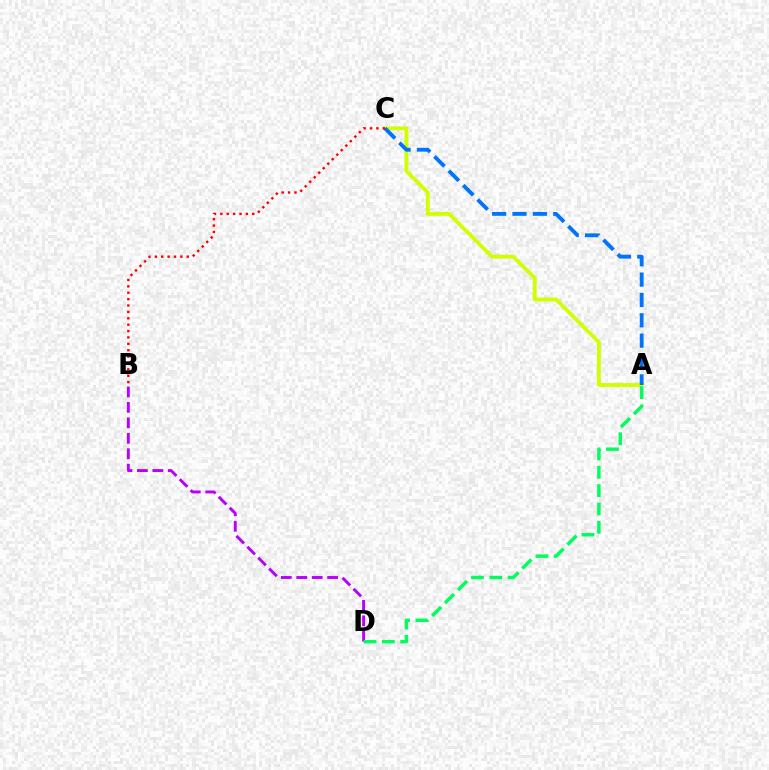{('A', 'C'): [{'color': '#d1ff00', 'line_style': 'solid', 'thickness': 2.77}, {'color': '#0074ff', 'line_style': 'dashed', 'thickness': 2.77}], ('B', 'D'): [{'color': '#b900ff', 'line_style': 'dashed', 'thickness': 2.1}], ('A', 'D'): [{'color': '#00ff5c', 'line_style': 'dashed', 'thickness': 2.49}], ('B', 'C'): [{'color': '#ff0000', 'line_style': 'dotted', 'thickness': 1.73}]}